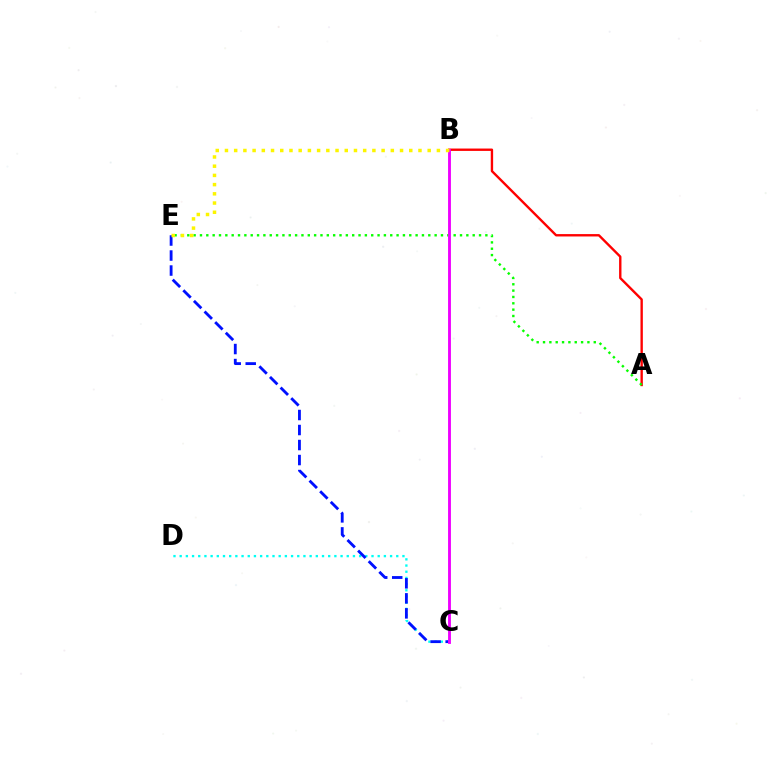{('C', 'D'): [{'color': '#00fff6', 'line_style': 'dotted', 'thickness': 1.68}], ('A', 'B'): [{'color': '#ff0000', 'line_style': 'solid', 'thickness': 1.71}], ('C', 'E'): [{'color': '#0010ff', 'line_style': 'dashed', 'thickness': 2.04}], ('A', 'E'): [{'color': '#08ff00', 'line_style': 'dotted', 'thickness': 1.72}], ('B', 'C'): [{'color': '#ee00ff', 'line_style': 'solid', 'thickness': 2.07}], ('B', 'E'): [{'color': '#fcf500', 'line_style': 'dotted', 'thickness': 2.5}]}